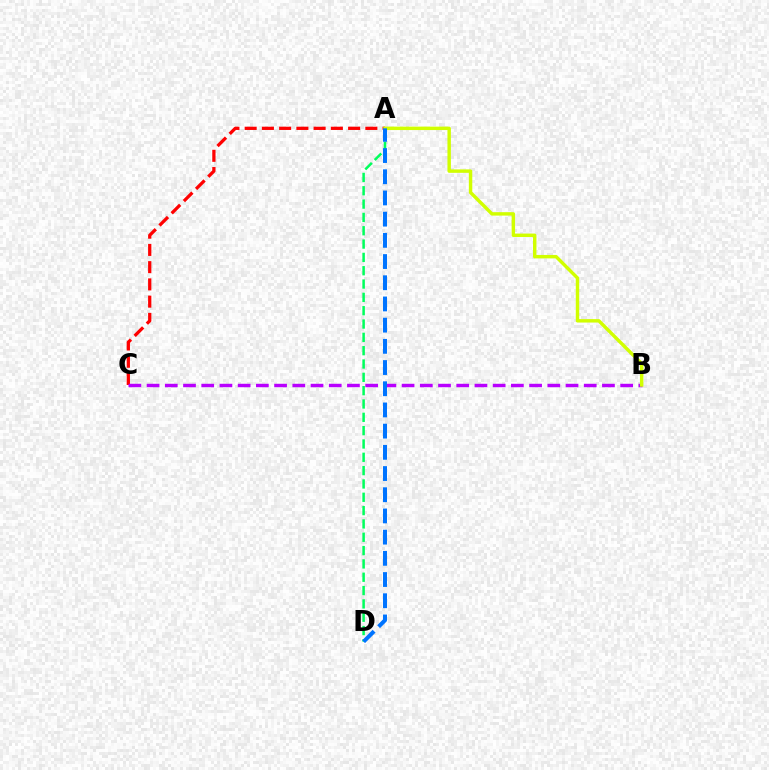{('A', 'C'): [{'color': '#ff0000', 'line_style': 'dashed', 'thickness': 2.34}], ('B', 'C'): [{'color': '#b900ff', 'line_style': 'dashed', 'thickness': 2.47}], ('A', 'D'): [{'color': '#00ff5c', 'line_style': 'dashed', 'thickness': 1.81}, {'color': '#0074ff', 'line_style': 'dashed', 'thickness': 2.88}], ('A', 'B'): [{'color': '#d1ff00', 'line_style': 'solid', 'thickness': 2.47}]}